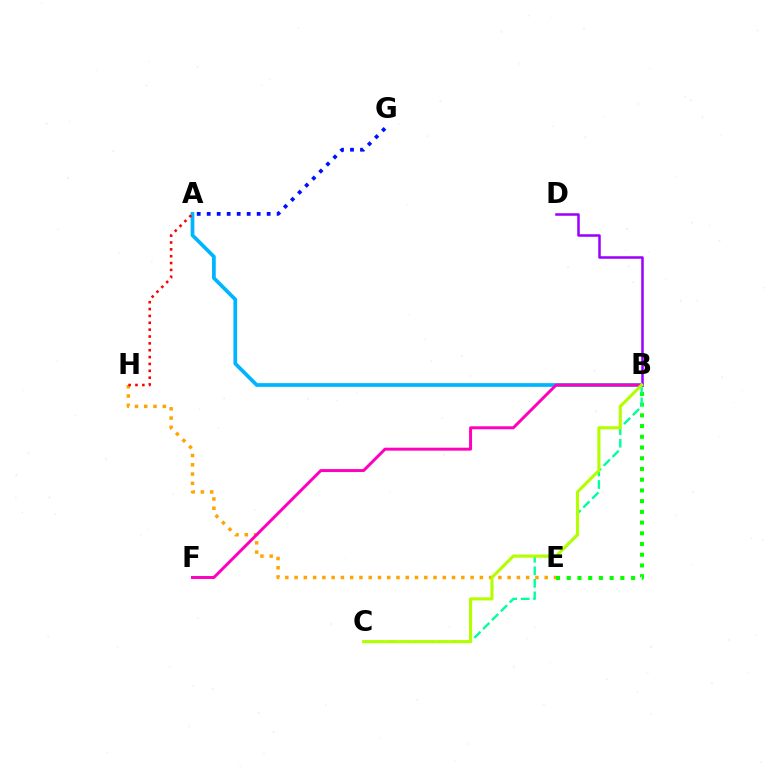{('E', 'H'): [{'color': '#ffa500', 'line_style': 'dotted', 'thickness': 2.52}], ('A', 'G'): [{'color': '#0010ff', 'line_style': 'dotted', 'thickness': 2.72}], ('B', 'E'): [{'color': '#08ff00', 'line_style': 'dotted', 'thickness': 2.91}], ('B', 'C'): [{'color': '#00ff9d', 'line_style': 'dashed', 'thickness': 1.7}, {'color': '#b3ff00', 'line_style': 'solid', 'thickness': 2.23}], ('A', 'B'): [{'color': '#00b5ff', 'line_style': 'solid', 'thickness': 2.68}], ('A', 'H'): [{'color': '#ff0000', 'line_style': 'dotted', 'thickness': 1.86}], ('B', 'D'): [{'color': '#9b00ff', 'line_style': 'solid', 'thickness': 1.81}], ('B', 'F'): [{'color': '#ff00bd', 'line_style': 'solid', 'thickness': 2.13}]}